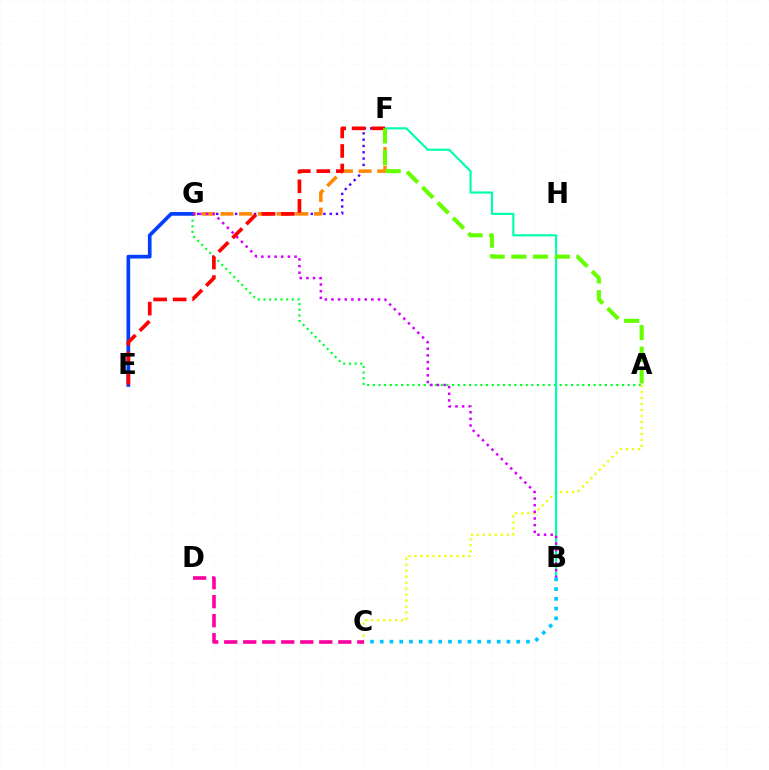{('A', 'G'): [{'color': '#00ff27', 'line_style': 'dotted', 'thickness': 1.54}], ('F', 'G'): [{'color': '#4f00ff', 'line_style': 'dotted', 'thickness': 1.71}, {'color': '#ff8800', 'line_style': 'dashed', 'thickness': 2.54}], ('A', 'C'): [{'color': '#eeff00', 'line_style': 'dotted', 'thickness': 1.62}], ('E', 'G'): [{'color': '#003fff', 'line_style': 'solid', 'thickness': 2.65}], ('B', 'F'): [{'color': '#00ffaf', 'line_style': 'solid', 'thickness': 1.55}], ('B', 'C'): [{'color': '#00c7ff', 'line_style': 'dotted', 'thickness': 2.65}], ('B', 'G'): [{'color': '#d600ff', 'line_style': 'dotted', 'thickness': 1.8}], ('E', 'F'): [{'color': '#ff0000', 'line_style': 'dashed', 'thickness': 2.65}], ('C', 'D'): [{'color': '#ff00a0', 'line_style': 'dashed', 'thickness': 2.58}], ('A', 'F'): [{'color': '#66ff00', 'line_style': 'dashed', 'thickness': 2.95}]}